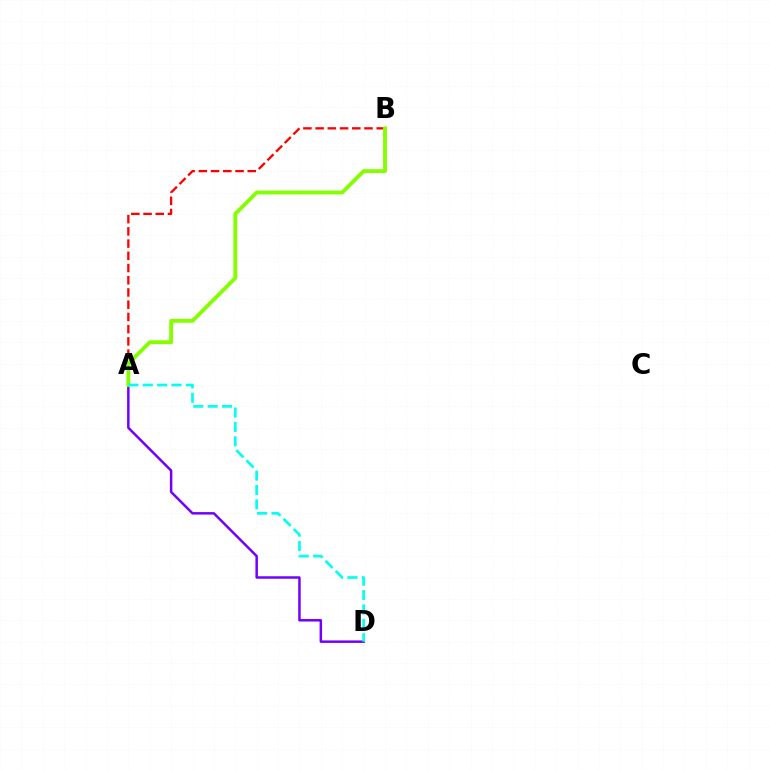{('A', 'B'): [{'color': '#ff0000', 'line_style': 'dashed', 'thickness': 1.66}, {'color': '#84ff00', 'line_style': 'solid', 'thickness': 2.78}], ('A', 'D'): [{'color': '#7200ff', 'line_style': 'solid', 'thickness': 1.79}, {'color': '#00fff6', 'line_style': 'dashed', 'thickness': 1.95}]}